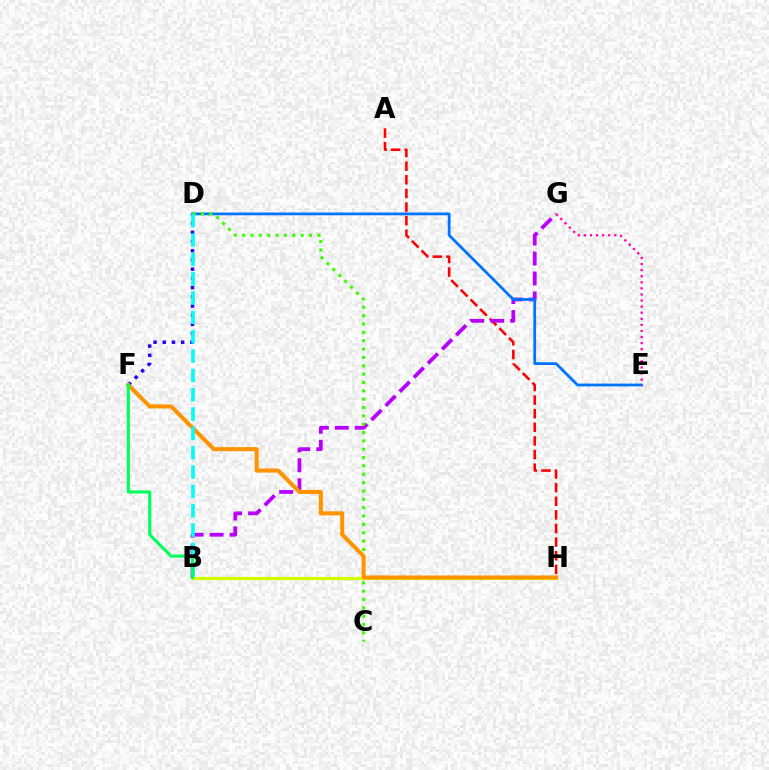{('D', 'F'): [{'color': '#2500ff', 'line_style': 'dotted', 'thickness': 2.5}], ('A', 'H'): [{'color': '#ff0000', 'line_style': 'dashed', 'thickness': 1.85}], ('B', 'G'): [{'color': '#b900ff', 'line_style': 'dashed', 'thickness': 2.71}], ('B', 'H'): [{'color': '#d1ff00', 'line_style': 'solid', 'thickness': 2.3}], ('D', 'E'): [{'color': '#0074ff', 'line_style': 'solid', 'thickness': 2.0}], ('C', 'D'): [{'color': '#3dff00', 'line_style': 'dotted', 'thickness': 2.27}], ('F', 'H'): [{'color': '#ff9400', 'line_style': 'solid', 'thickness': 2.94}], ('E', 'G'): [{'color': '#ff00ac', 'line_style': 'dotted', 'thickness': 1.65}], ('B', 'D'): [{'color': '#00fff6', 'line_style': 'dashed', 'thickness': 2.63}], ('B', 'F'): [{'color': '#00ff5c', 'line_style': 'solid', 'thickness': 2.25}]}